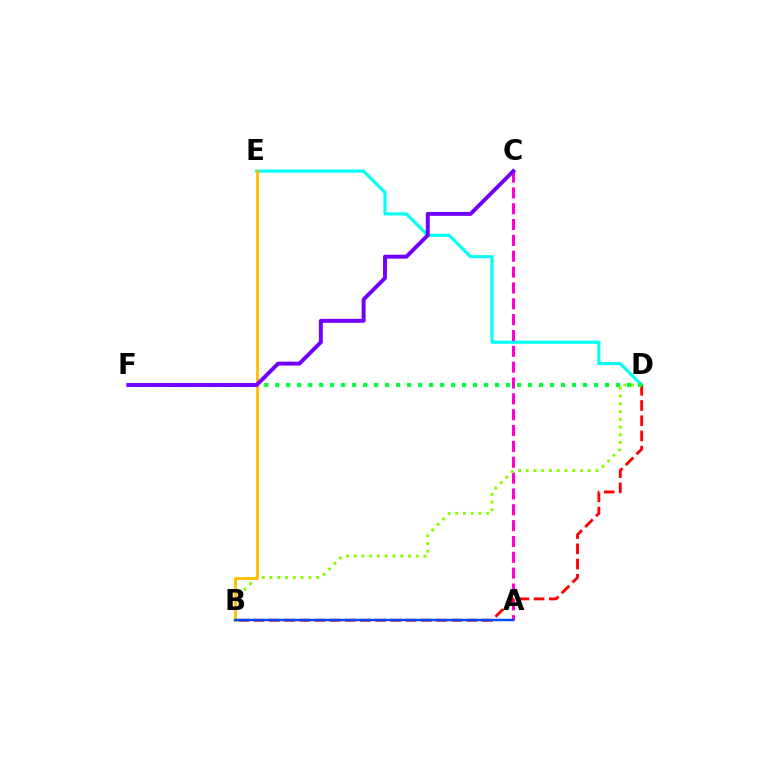{('D', 'E'): [{'color': '#00fff6', 'line_style': 'solid', 'thickness': 2.25}], ('A', 'C'): [{'color': '#ff00cf', 'line_style': 'dashed', 'thickness': 2.15}], ('B', 'D'): [{'color': '#ff0000', 'line_style': 'dashed', 'thickness': 2.07}, {'color': '#84ff00', 'line_style': 'dotted', 'thickness': 2.11}], ('D', 'F'): [{'color': '#00ff39', 'line_style': 'dotted', 'thickness': 2.99}], ('B', 'E'): [{'color': '#ffbd00', 'line_style': 'solid', 'thickness': 2.03}], ('C', 'F'): [{'color': '#7200ff', 'line_style': 'solid', 'thickness': 2.83}], ('A', 'B'): [{'color': '#004bff', 'line_style': 'solid', 'thickness': 1.77}]}